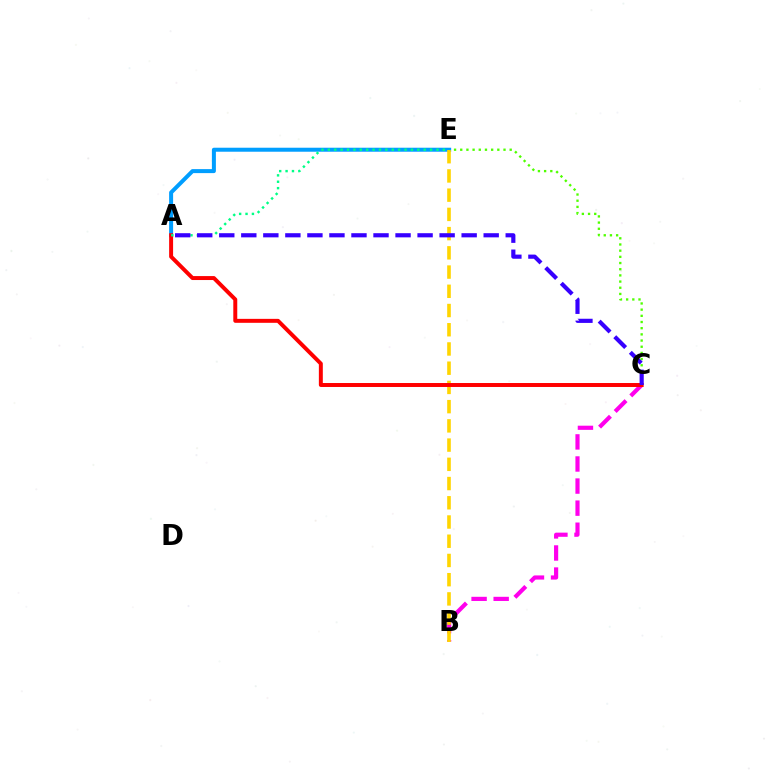{('C', 'E'): [{'color': '#4fff00', 'line_style': 'dotted', 'thickness': 1.68}], ('B', 'C'): [{'color': '#ff00ed', 'line_style': 'dashed', 'thickness': 3.0}], ('A', 'E'): [{'color': '#009eff', 'line_style': 'solid', 'thickness': 2.88}, {'color': '#00ff86', 'line_style': 'dotted', 'thickness': 1.74}], ('B', 'E'): [{'color': '#ffd500', 'line_style': 'dashed', 'thickness': 2.61}], ('A', 'C'): [{'color': '#ff0000', 'line_style': 'solid', 'thickness': 2.85}, {'color': '#3700ff', 'line_style': 'dashed', 'thickness': 2.99}]}